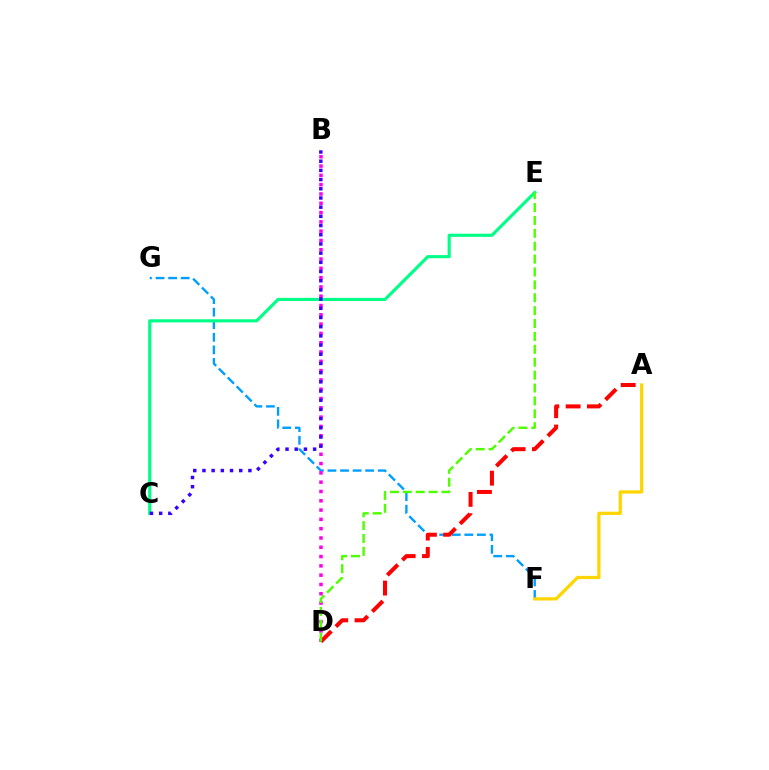{('F', 'G'): [{'color': '#009eff', 'line_style': 'dashed', 'thickness': 1.71}], ('B', 'D'): [{'color': '#ff00ed', 'line_style': 'dotted', 'thickness': 2.53}], ('C', 'E'): [{'color': '#00ff86', 'line_style': 'solid', 'thickness': 2.25}], ('B', 'C'): [{'color': '#3700ff', 'line_style': 'dotted', 'thickness': 2.5}], ('A', 'D'): [{'color': '#ff0000', 'line_style': 'dashed', 'thickness': 2.9}], ('D', 'E'): [{'color': '#4fff00', 'line_style': 'dashed', 'thickness': 1.75}], ('A', 'F'): [{'color': '#ffd500', 'line_style': 'solid', 'thickness': 2.34}]}